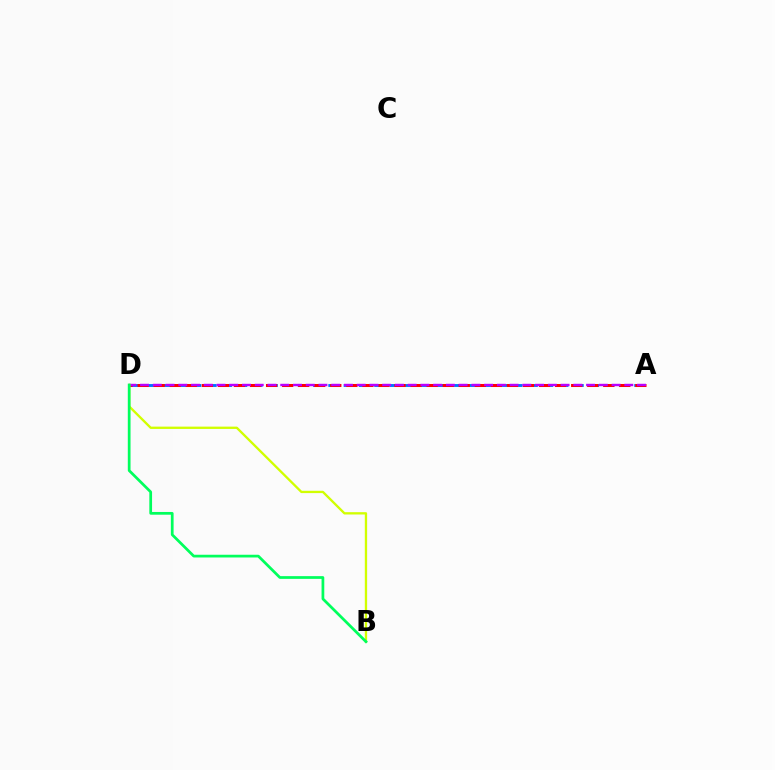{('A', 'D'): [{'color': '#0074ff', 'line_style': 'dashed', 'thickness': 2.08}, {'color': '#ff0000', 'line_style': 'dashed', 'thickness': 2.18}, {'color': '#b900ff', 'line_style': 'dashed', 'thickness': 1.73}], ('B', 'D'): [{'color': '#d1ff00', 'line_style': 'solid', 'thickness': 1.67}, {'color': '#00ff5c', 'line_style': 'solid', 'thickness': 1.97}]}